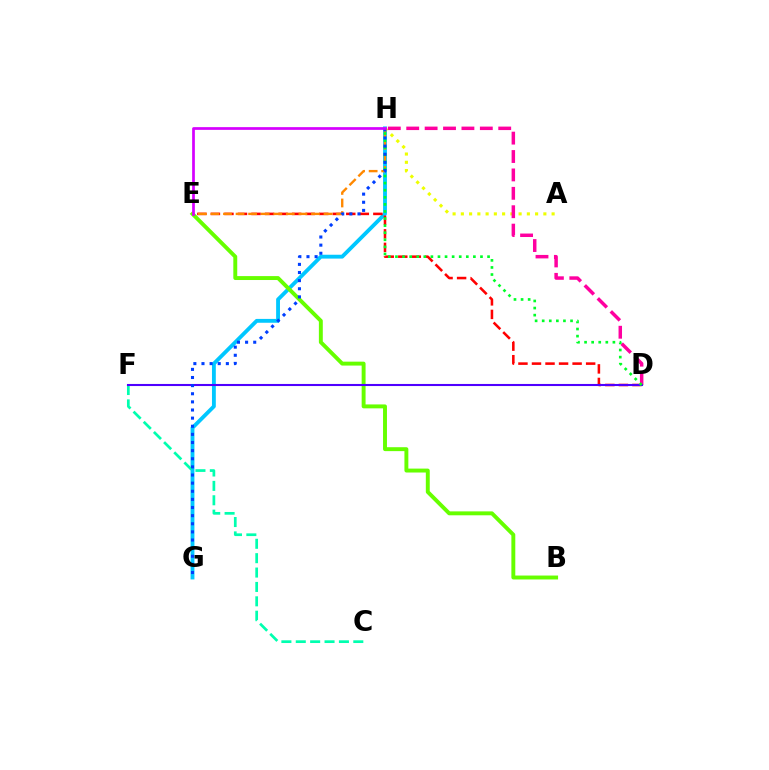{('G', 'H'): [{'color': '#00c7ff', 'line_style': 'solid', 'thickness': 2.77}, {'color': '#003fff', 'line_style': 'dotted', 'thickness': 2.21}], ('A', 'H'): [{'color': '#eeff00', 'line_style': 'dotted', 'thickness': 2.24}], ('C', 'F'): [{'color': '#00ffaf', 'line_style': 'dashed', 'thickness': 1.95}], ('B', 'E'): [{'color': '#66ff00', 'line_style': 'solid', 'thickness': 2.82}], ('D', 'E'): [{'color': '#ff0000', 'line_style': 'dashed', 'thickness': 1.84}], ('D', 'H'): [{'color': '#ff00a0', 'line_style': 'dashed', 'thickness': 2.5}, {'color': '#00ff27', 'line_style': 'dotted', 'thickness': 1.92}], ('D', 'F'): [{'color': '#4f00ff', 'line_style': 'solid', 'thickness': 1.5}], ('E', 'H'): [{'color': '#ff8800', 'line_style': 'dashed', 'thickness': 1.71}, {'color': '#d600ff', 'line_style': 'solid', 'thickness': 1.96}]}